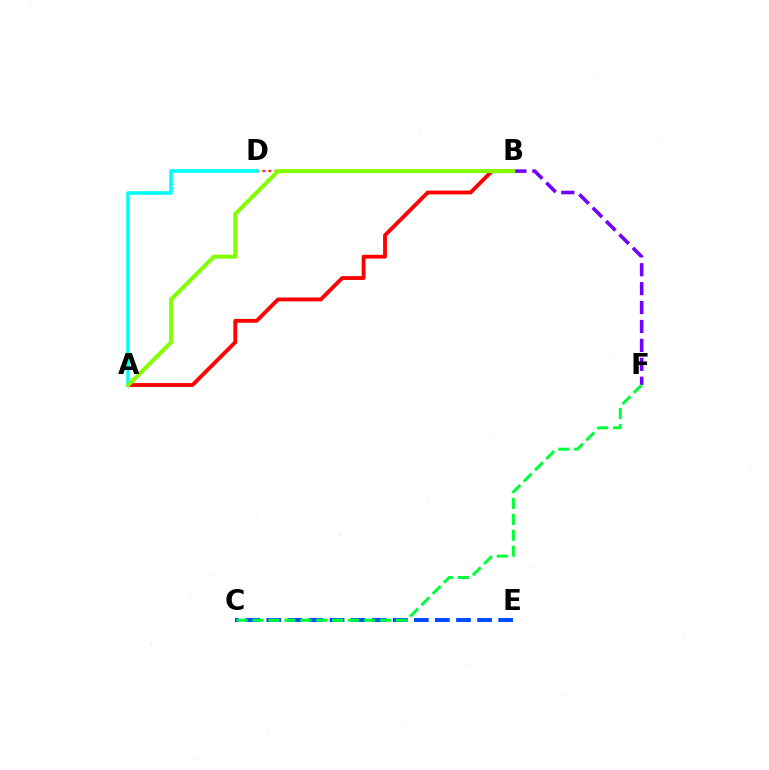{('B', 'D'): [{'color': '#ffbd00', 'line_style': 'dotted', 'thickness': 1.74}, {'color': '#ff00cf', 'line_style': 'dotted', 'thickness': 1.63}], ('A', 'B'): [{'color': '#ff0000', 'line_style': 'solid', 'thickness': 2.76}, {'color': '#84ff00', 'line_style': 'solid', 'thickness': 2.91}], ('B', 'F'): [{'color': '#7200ff', 'line_style': 'dashed', 'thickness': 2.57}], ('C', 'E'): [{'color': '#004bff', 'line_style': 'dashed', 'thickness': 2.86}], ('A', 'D'): [{'color': '#00fff6', 'line_style': 'solid', 'thickness': 2.58}], ('C', 'F'): [{'color': '#00ff39', 'line_style': 'dashed', 'thickness': 2.16}]}